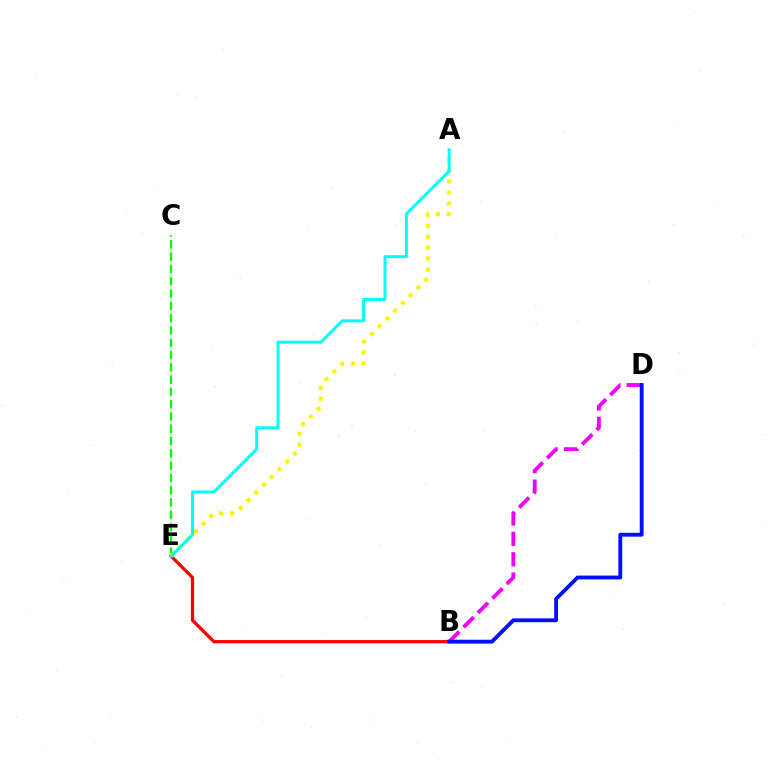{('B', 'D'): [{'color': '#ee00ff', 'line_style': 'dashed', 'thickness': 2.77}, {'color': '#0010ff', 'line_style': 'solid', 'thickness': 2.77}], ('C', 'E'): [{'color': '#08ff00', 'line_style': 'dashed', 'thickness': 1.67}], ('B', 'E'): [{'color': '#ff0000', 'line_style': 'solid', 'thickness': 2.35}], ('A', 'E'): [{'color': '#fcf500', 'line_style': 'dotted', 'thickness': 2.97}, {'color': '#00fff6', 'line_style': 'solid', 'thickness': 2.14}]}